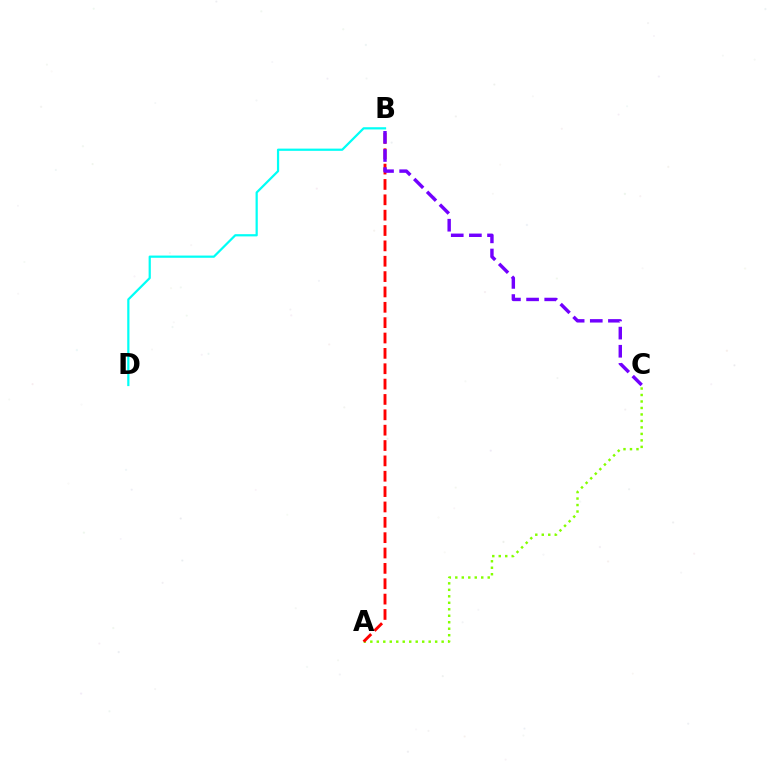{('A', 'C'): [{'color': '#84ff00', 'line_style': 'dotted', 'thickness': 1.76}], ('A', 'B'): [{'color': '#ff0000', 'line_style': 'dashed', 'thickness': 2.09}], ('B', 'C'): [{'color': '#7200ff', 'line_style': 'dashed', 'thickness': 2.46}], ('B', 'D'): [{'color': '#00fff6', 'line_style': 'solid', 'thickness': 1.6}]}